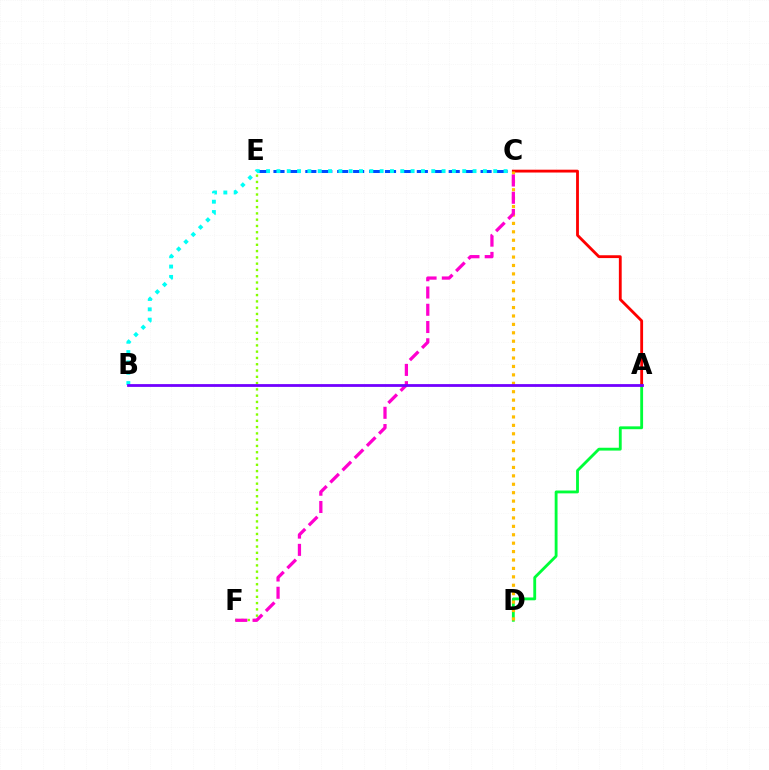{('C', 'E'): [{'color': '#004bff', 'line_style': 'dashed', 'thickness': 2.16}], ('A', 'D'): [{'color': '#00ff39', 'line_style': 'solid', 'thickness': 2.05}], ('A', 'C'): [{'color': '#ff0000', 'line_style': 'solid', 'thickness': 2.04}], ('E', 'F'): [{'color': '#84ff00', 'line_style': 'dotted', 'thickness': 1.71}], ('C', 'D'): [{'color': '#ffbd00', 'line_style': 'dotted', 'thickness': 2.29}], ('C', 'F'): [{'color': '#ff00cf', 'line_style': 'dashed', 'thickness': 2.34}], ('B', 'C'): [{'color': '#00fff6', 'line_style': 'dotted', 'thickness': 2.8}], ('A', 'B'): [{'color': '#7200ff', 'line_style': 'solid', 'thickness': 2.01}]}